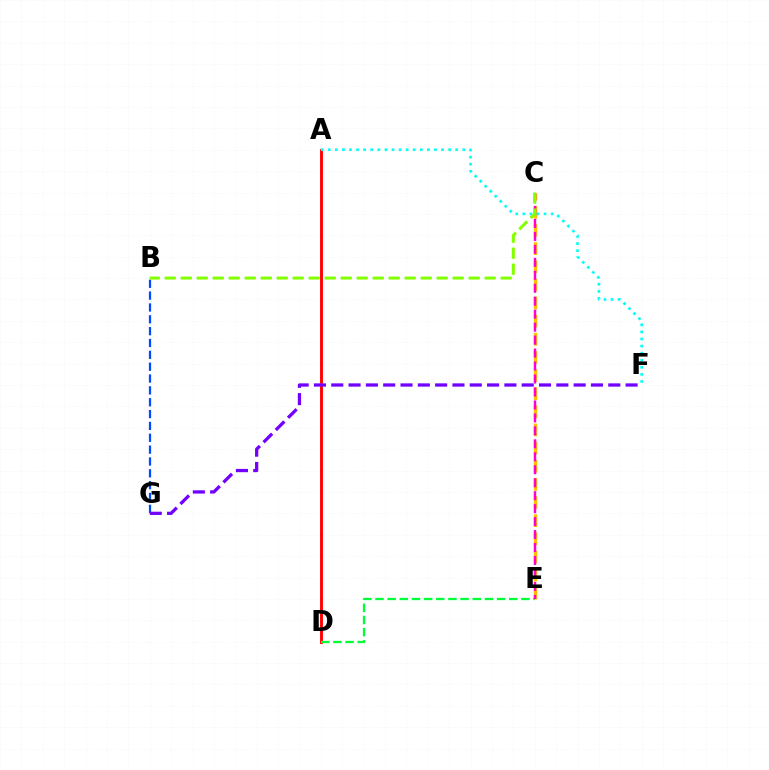{('B', 'G'): [{'color': '#004bff', 'line_style': 'dashed', 'thickness': 1.61}], ('A', 'D'): [{'color': '#ff0000', 'line_style': 'solid', 'thickness': 2.09}], ('D', 'E'): [{'color': '#00ff39', 'line_style': 'dashed', 'thickness': 1.65}], ('C', 'E'): [{'color': '#ffbd00', 'line_style': 'dashed', 'thickness': 2.46}, {'color': '#ff00cf', 'line_style': 'dashed', 'thickness': 1.76}], ('F', 'G'): [{'color': '#7200ff', 'line_style': 'dashed', 'thickness': 2.35}], ('A', 'F'): [{'color': '#00fff6', 'line_style': 'dotted', 'thickness': 1.92}], ('B', 'C'): [{'color': '#84ff00', 'line_style': 'dashed', 'thickness': 2.17}]}